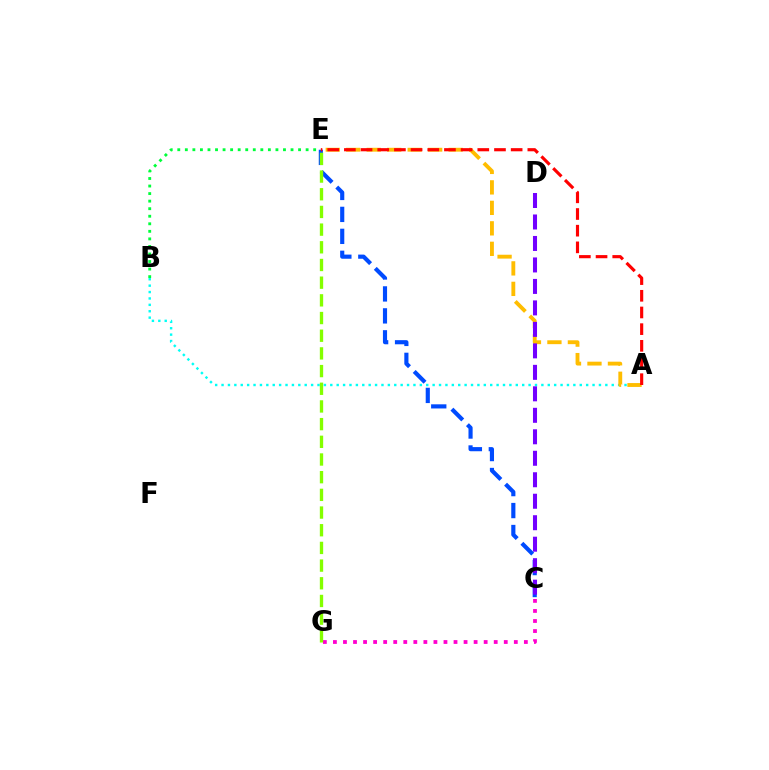{('A', 'B'): [{'color': '#00fff6', 'line_style': 'dotted', 'thickness': 1.74}], ('A', 'E'): [{'color': '#ffbd00', 'line_style': 'dashed', 'thickness': 2.78}, {'color': '#ff0000', 'line_style': 'dashed', 'thickness': 2.27}], ('C', 'G'): [{'color': '#ff00cf', 'line_style': 'dotted', 'thickness': 2.73}], ('C', 'E'): [{'color': '#004bff', 'line_style': 'dashed', 'thickness': 2.98}], ('B', 'E'): [{'color': '#00ff39', 'line_style': 'dotted', 'thickness': 2.05}], ('C', 'D'): [{'color': '#7200ff', 'line_style': 'dashed', 'thickness': 2.92}], ('E', 'G'): [{'color': '#84ff00', 'line_style': 'dashed', 'thickness': 2.4}]}